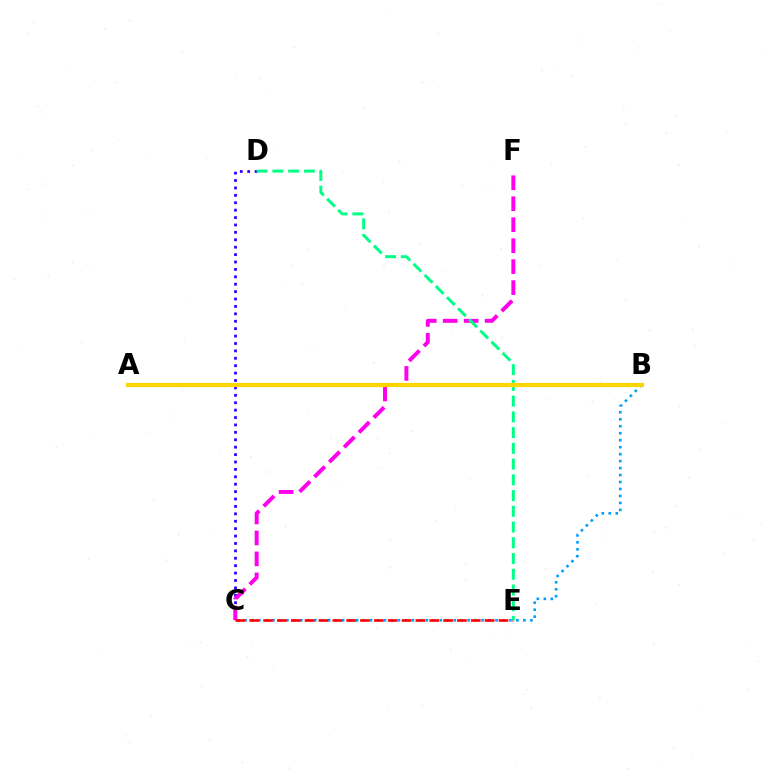{('B', 'C'): [{'color': '#009eff', 'line_style': 'dotted', 'thickness': 1.89}], ('A', 'B'): [{'color': '#4fff00', 'line_style': 'dotted', 'thickness': 2.73}, {'color': '#ffd500', 'line_style': 'solid', 'thickness': 2.99}], ('C', 'D'): [{'color': '#3700ff', 'line_style': 'dotted', 'thickness': 2.01}], ('C', 'F'): [{'color': '#ff00ed', 'line_style': 'dashed', 'thickness': 2.85}], ('C', 'E'): [{'color': '#ff0000', 'line_style': 'dashed', 'thickness': 1.88}], ('D', 'E'): [{'color': '#00ff86', 'line_style': 'dashed', 'thickness': 2.14}]}